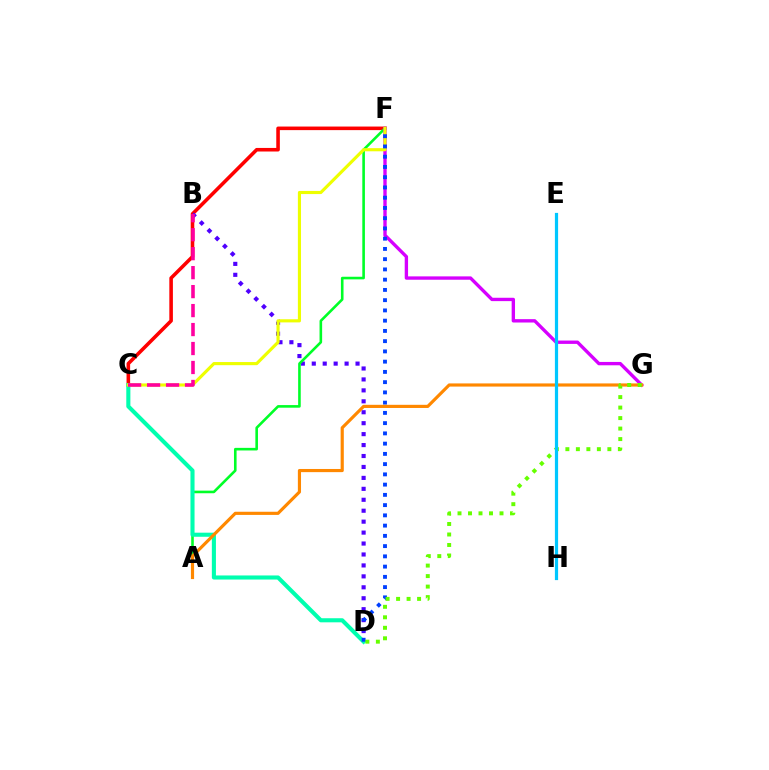{('C', 'F'): [{'color': '#ff0000', 'line_style': 'solid', 'thickness': 2.57}, {'color': '#eeff00', 'line_style': 'solid', 'thickness': 2.26}], ('B', 'D'): [{'color': '#4f00ff', 'line_style': 'dotted', 'thickness': 2.97}], ('A', 'F'): [{'color': '#00ff27', 'line_style': 'solid', 'thickness': 1.88}], ('F', 'G'): [{'color': '#d600ff', 'line_style': 'solid', 'thickness': 2.42}], ('C', 'D'): [{'color': '#00ffaf', 'line_style': 'solid', 'thickness': 2.94}], ('D', 'F'): [{'color': '#003fff', 'line_style': 'dotted', 'thickness': 2.78}], ('A', 'G'): [{'color': '#ff8800', 'line_style': 'solid', 'thickness': 2.28}], ('D', 'G'): [{'color': '#66ff00', 'line_style': 'dotted', 'thickness': 2.85}], ('B', 'C'): [{'color': '#ff00a0', 'line_style': 'dashed', 'thickness': 2.58}], ('E', 'H'): [{'color': '#00c7ff', 'line_style': 'solid', 'thickness': 2.31}]}